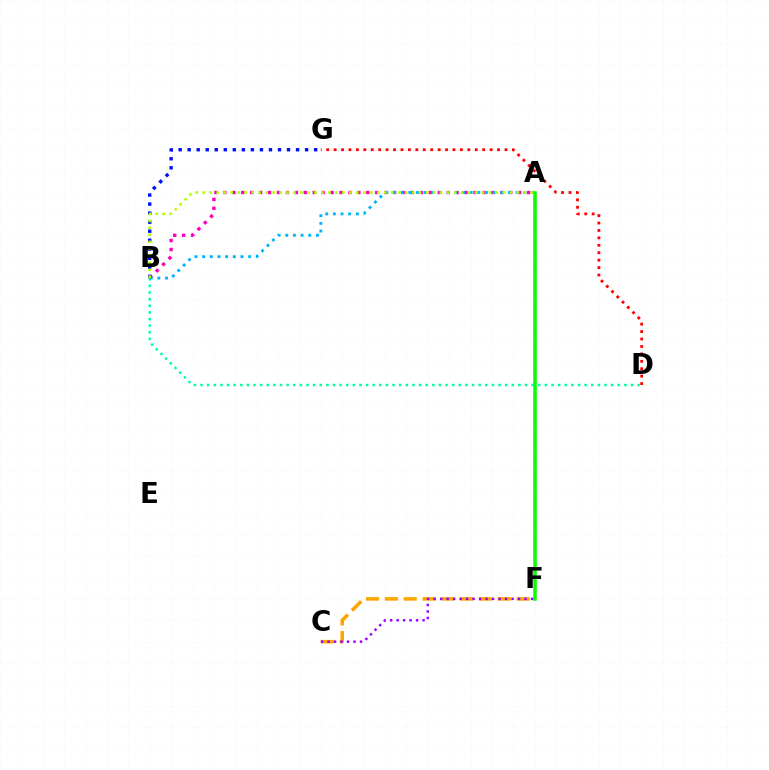{('A', 'B'): [{'color': '#ff00bd', 'line_style': 'dotted', 'thickness': 2.43}, {'color': '#00b5ff', 'line_style': 'dotted', 'thickness': 2.08}, {'color': '#b3ff00', 'line_style': 'dotted', 'thickness': 1.9}], ('D', 'G'): [{'color': '#ff0000', 'line_style': 'dotted', 'thickness': 2.02}], ('B', 'D'): [{'color': '#00ff9d', 'line_style': 'dotted', 'thickness': 1.8}], ('A', 'F'): [{'color': '#08ff00', 'line_style': 'solid', 'thickness': 2.53}], ('C', 'F'): [{'color': '#ffa500', 'line_style': 'dashed', 'thickness': 2.56}, {'color': '#9b00ff', 'line_style': 'dotted', 'thickness': 1.76}], ('B', 'G'): [{'color': '#0010ff', 'line_style': 'dotted', 'thickness': 2.45}]}